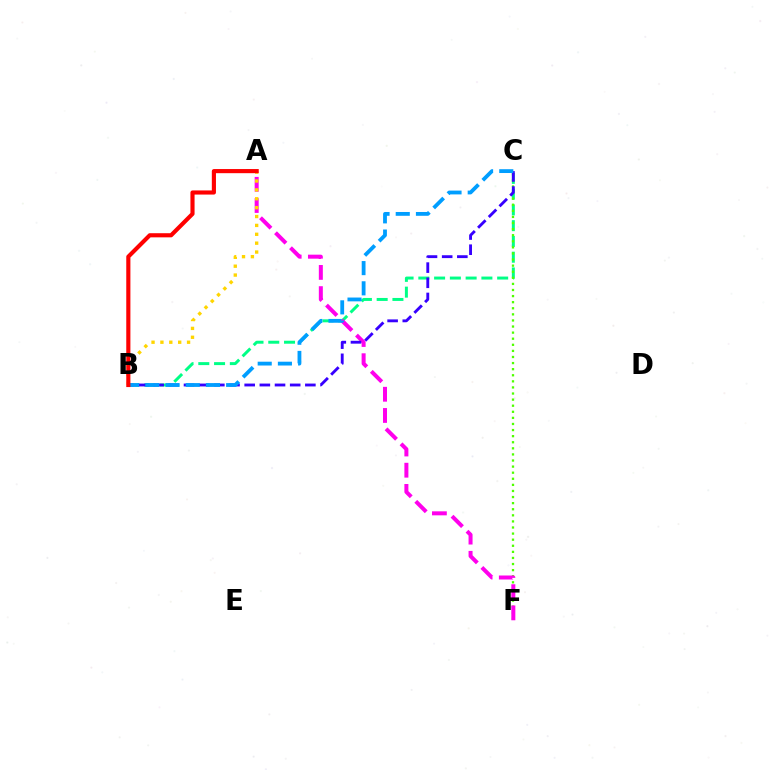{('B', 'C'): [{'color': '#00ff86', 'line_style': 'dashed', 'thickness': 2.14}, {'color': '#3700ff', 'line_style': 'dashed', 'thickness': 2.06}, {'color': '#009eff', 'line_style': 'dashed', 'thickness': 2.75}], ('C', 'F'): [{'color': '#4fff00', 'line_style': 'dotted', 'thickness': 1.65}], ('A', 'F'): [{'color': '#ff00ed', 'line_style': 'dashed', 'thickness': 2.88}], ('A', 'B'): [{'color': '#ffd500', 'line_style': 'dotted', 'thickness': 2.41}, {'color': '#ff0000', 'line_style': 'solid', 'thickness': 2.98}]}